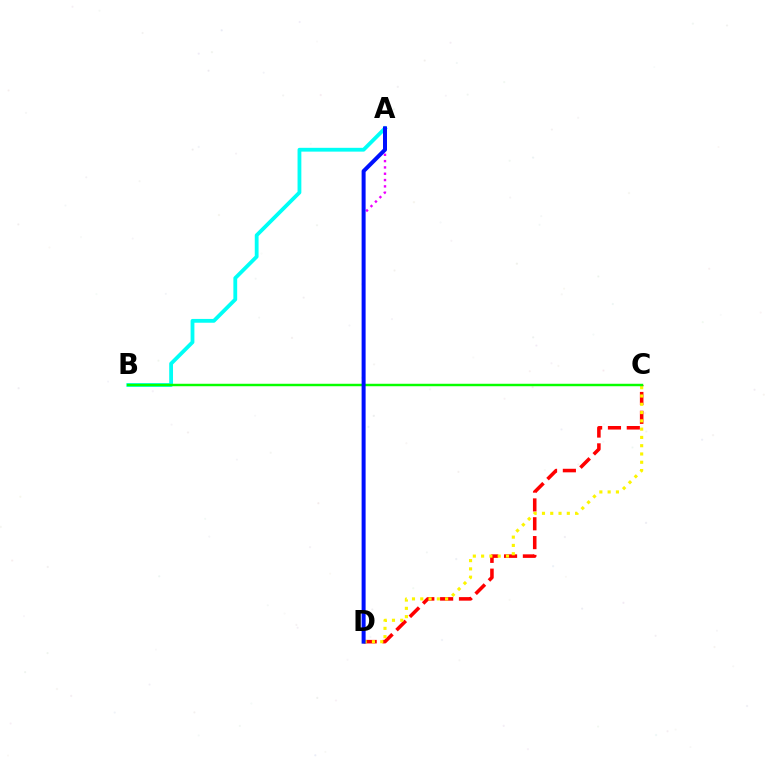{('A', 'D'): [{'color': '#ee00ff', 'line_style': 'dotted', 'thickness': 1.72}, {'color': '#0010ff', 'line_style': 'solid', 'thickness': 2.88}], ('C', 'D'): [{'color': '#ff0000', 'line_style': 'dashed', 'thickness': 2.56}, {'color': '#fcf500', 'line_style': 'dotted', 'thickness': 2.25}], ('A', 'B'): [{'color': '#00fff6', 'line_style': 'solid', 'thickness': 2.74}], ('B', 'C'): [{'color': '#08ff00', 'line_style': 'solid', 'thickness': 1.77}]}